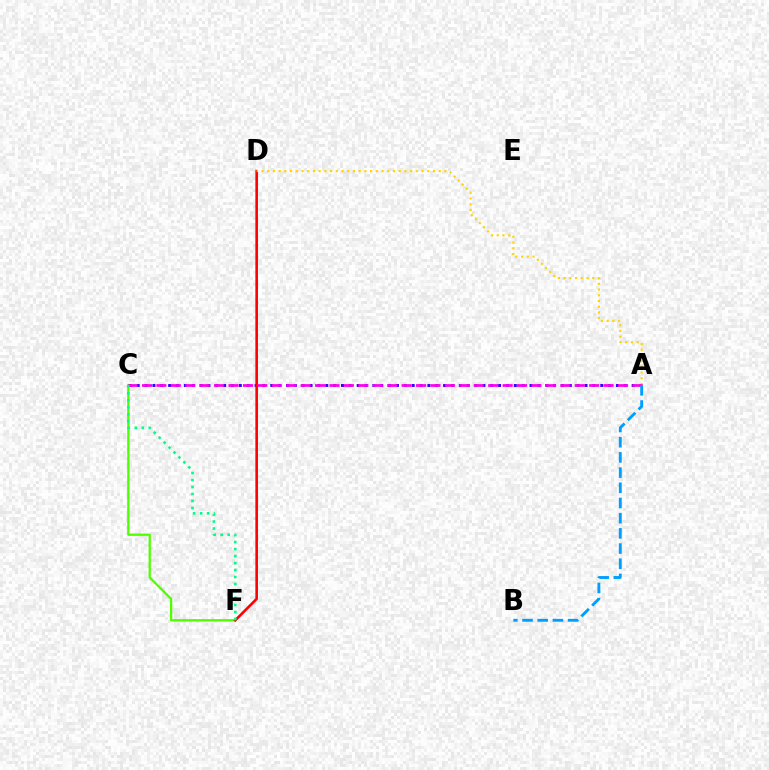{('C', 'F'): [{'color': '#4fff00', 'line_style': 'solid', 'thickness': 1.64}, {'color': '#00ff86', 'line_style': 'dotted', 'thickness': 1.9}], ('A', 'C'): [{'color': '#3700ff', 'line_style': 'dotted', 'thickness': 2.13}, {'color': '#ff00ed', 'line_style': 'dashed', 'thickness': 1.96}], ('D', 'F'): [{'color': '#ff0000', 'line_style': 'solid', 'thickness': 1.87}], ('A', 'D'): [{'color': '#ffd500', 'line_style': 'dotted', 'thickness': 1.55}], ('A', 'B'): [{'color': '#009eff', 'line_style': 'dashed', 'thickness': 2.06}]}